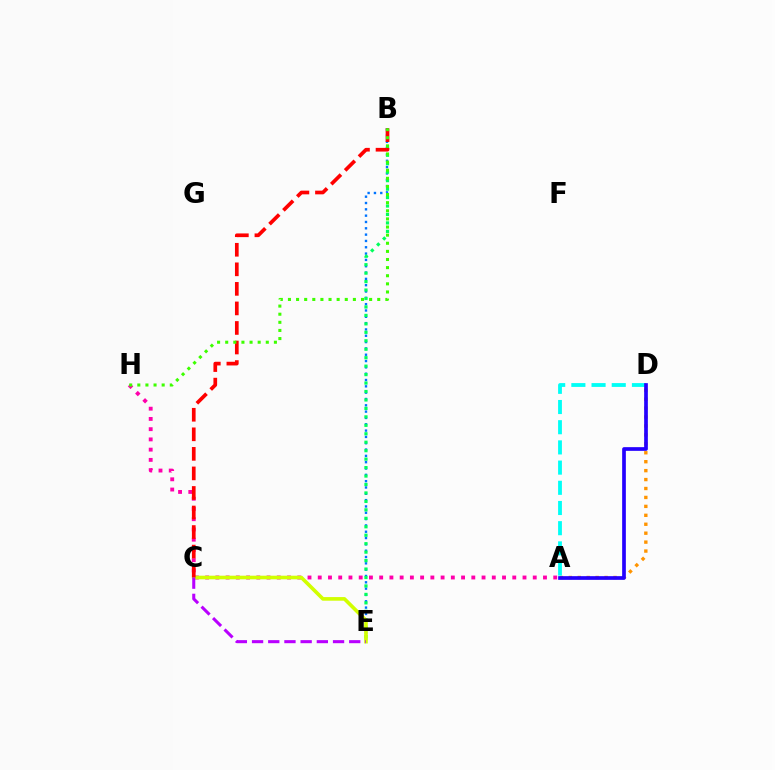{('A', 'D'): [{'color': '#ff9400', 'line_style': 'dotted', 'thickness': 2.43}, {'color': '#00fff6', 'line_style': 'dashed', 'thickness': 2.74}, {'color': '#2500ff', 'line_style': 'solid', 'thickness': 2.66}], ('B', 'E'): [{'color': '#0074ff', 'line_style': 'dotted', 'thickness': 1.72}, {'color': '#00ff5c', 'line_style': 'dotted', 'thickness': 2.3}], ('A', 'H'): [{'color': '#ff00ac', 'line_style': 'dotted', 'thickness': 2.78}], ('C', 'E'): [{'color': '#d1ff00', 'line_style': 'solid', 'thickness': 2.61}, {'color': '#b900ff', 'line_style': 'dashed', 'thickness': 2.2}], ('B', 'C'): [{'color': '#ff0000', 'line_style': 'dashed', 'thickness': 2.66}], ('B', 'H'): [{'color': '#3dff00', 'line_style': 'dotted', 'thickness': 2.21}]}